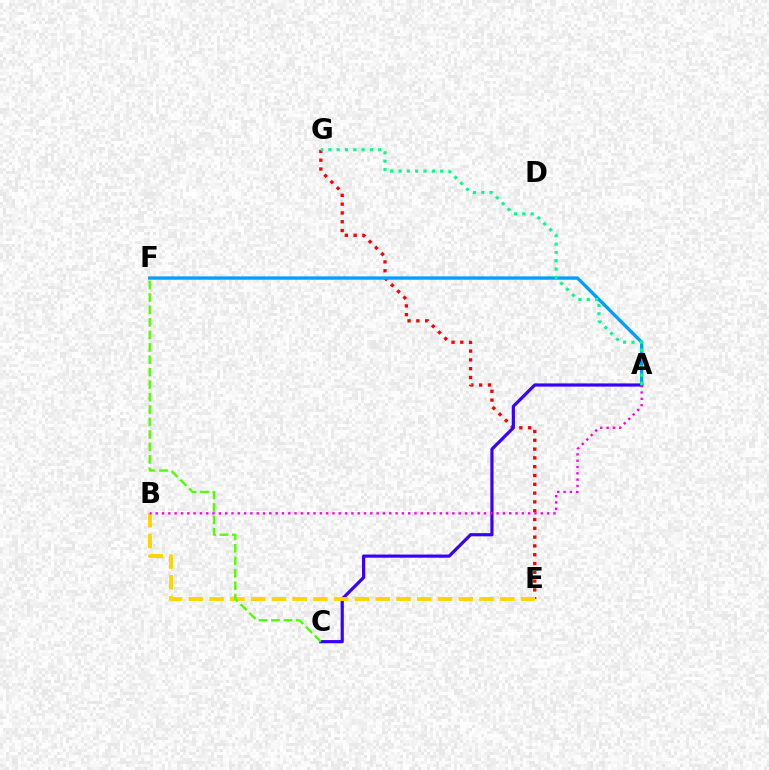{('E', 'G'): [{'color': '#ff0000', 'line_style': 'dotted', 'thickness': 2.39}], ('A', 'F'): [{'color': '#009eff', 'line_style': 'solid', 'thickness': 2.39}], ('A', 'C'): [{'color': '#3700ff', 'line_style': 'solid', 'thickness': 2.29}], ('B', 'E'): [{'color': '#ffd500', 'line_style': 'dashed', 'thickness': 2.82}], ('A', 'G'): [{'color': '#00ff86', 'line_style': 'dotted', 'thickness': 2.26}], ('A', 'B'): [{'color': '#ff00ed', 'line_style': 'dotted', 'thickness': 1.72}], ('C', 'F'): [{'color': '#4fff00', 'line_style': 'dashed', 'thickness': 1.69}]}